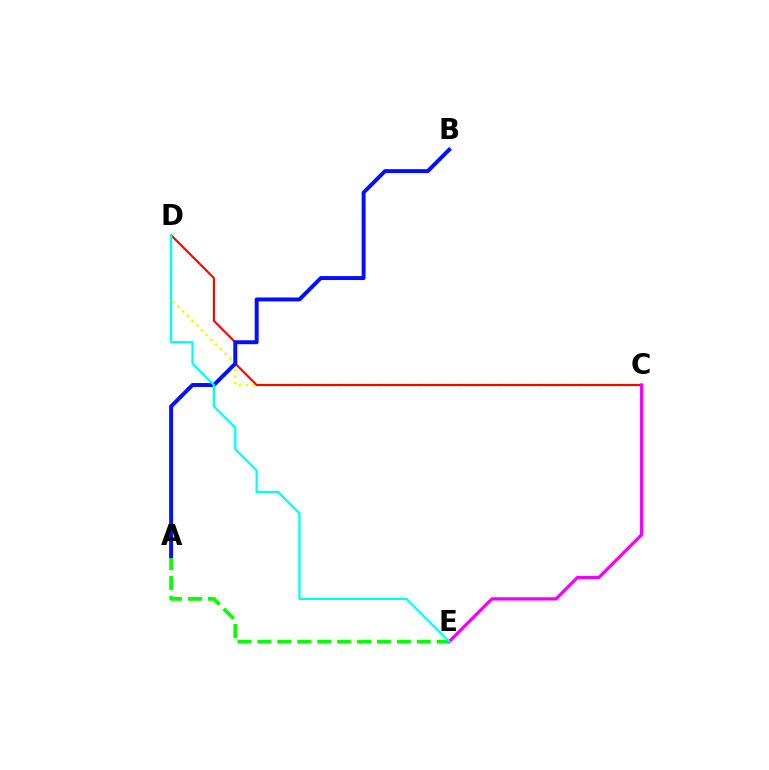{('C', 'D'): [{'color': '#fcf500', 'line_style': 'dotted', 'thickness': 1.81}, {'color': '#ff0000', 'line_style': 'solid', 'thickness': 1.52}], ('A', 'E'): [{'color': '#08ff00', 'line_style': 'dashed', 'thickness': 2.71}], ('A', 'B'): [{'color': '#0010ff', 'line_style': 'solid', 'thickness': 2.83}], ('C', 'E'): [{'color': '#ee00ff', 'line_style': 'solid', 'thickness': 2.33}], ('D', 'E'): [{'color': '#00fff6', 'line_style': 'solid', 'thickness': 1.63}]}